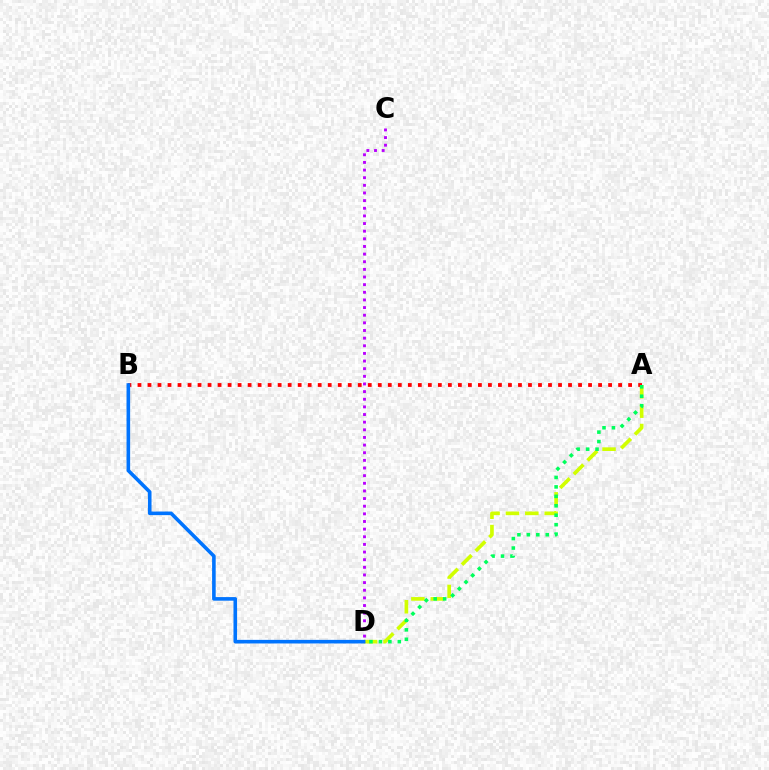{('A', 'D'): [{'color': '#d1ff00', 'line_style': 'dashed', 'thickness': 2.63}, {'color': '#00ff5c', 'line_style': 'dotted', 'thickness': 2.57}], ('A', 'B'): [{'color': '#ff0000', 'line_style': 'dotted', 'thickness': 2.72}], ('C', 'D'): [{'color': '#b900ff', 'line_style': 'dotted', 'thickness': 2.08}], ('B', 'D'): [{'color': '#0074ff', 'line_style': 'solid', 'thickness': 2.59}]}